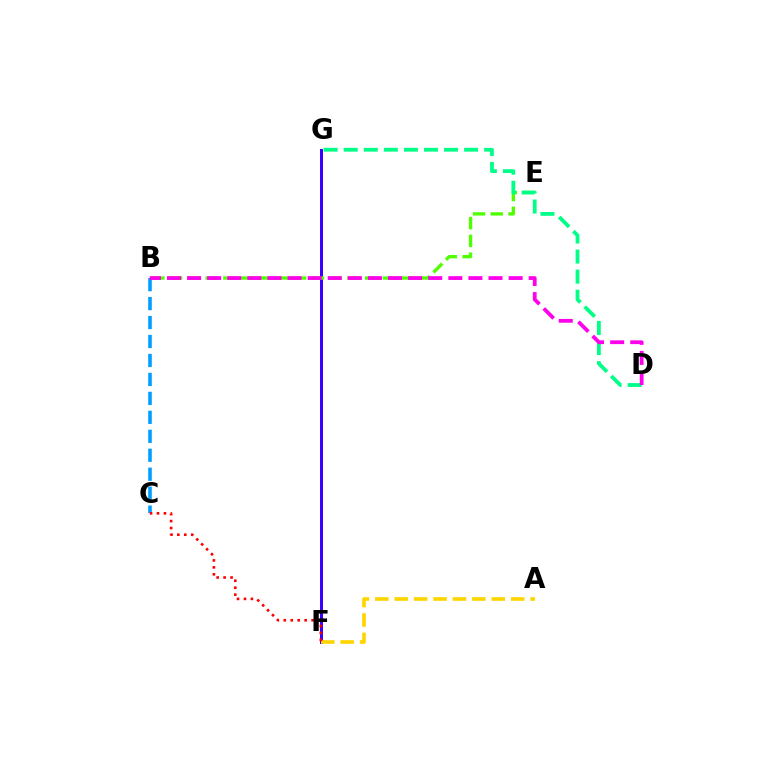{('F', 'G'): [{'color': '#3700ff', 'line_style': 'solid', 'thickness': 2.14}], ('B', 'C'): [{'color': '#009eff', 'line_style': 'dashed', 'thickness': 2.58}], ('B', 'E'): [{'color': '#4fff00', 'line_style': 'dashed', 'thickness': 2.41}], ('D', 'G'): [{'color': '#00ff86', 'line_style': 'dashed', 'thickness': 2.73}], ('B', 'D'): [{'color': '#ff00ed', 'line_style': 'dashed', 'thickness': 2.73}], ('A', 'F'): [{'color': '#ffd500', 'line_style': 'dashed', 'thickness': 2.64}], ('C', 'F'): [{'color': '#ff0000', 'line_style': 'dotted', 'thickness': 1.89}]}